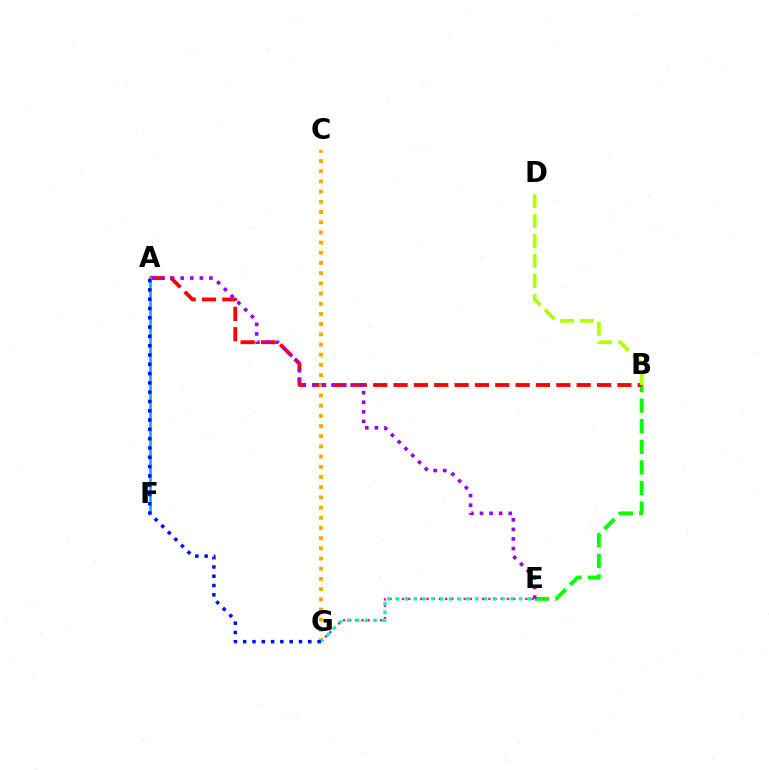{('B', 'E'): [{'color': '#08ff00', 'line_style': 'dashed', 'thickness': 2.8}], ('A', 'B'): [{'color': '#ff0000', 'line_style': 'dashed', 'thickness': 2.76}], ('B', 'D'): [{'color': '#b3ff00', 'line_style': 'dashed', 'thickness': 2.7}], ('E', 'G'): [{'color': '#ff00bd', 'line_style': 'dotted', 'thickness': 1.68}, {'color': '#00ff9d', 'line_style': 'dotted', 'thickness': 2.39}], ('C', 'G'): [{'color': '#ffa500', 'line_style': 'dotted', 'thickness': 2.77}], ('A', 'E'): [{'color': '#9b00ff', 'line_style': 'dotted', 'thickness': 2.6}], ('A', 'F'): [{'color': '#00b5ff', 'line_style': 'solid', 'thickness': 1.98}], ('A', 'G'): [{'color': '#0010ff', 'line_style': 'dotted', 'thickness': 2.53}]}